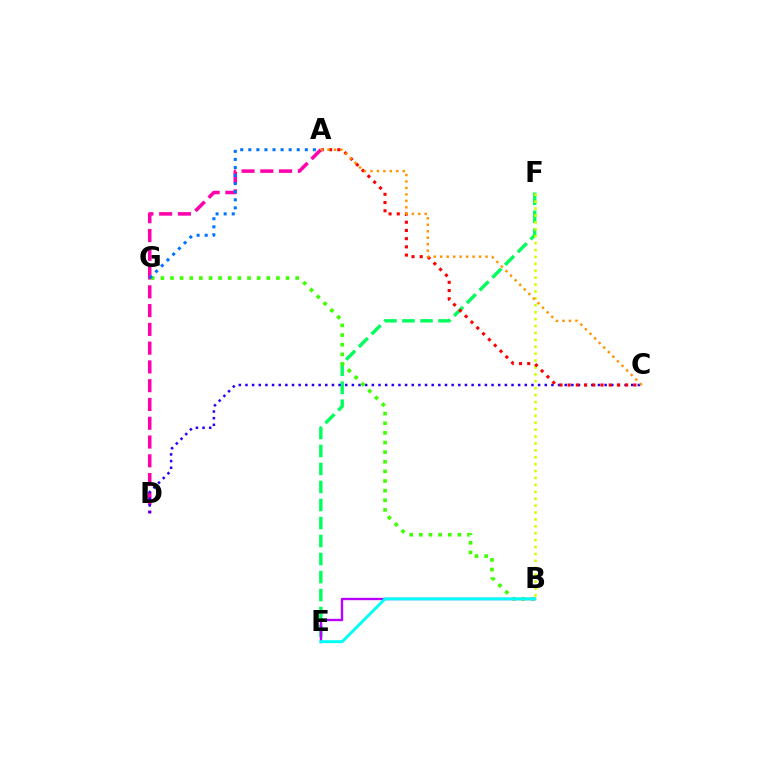{('A', 'D'): [{'color': '#ff00ac', 'line_style': 'dashed', 'thickness': 2.55}], ('E', 'F'): [{'color': '#00ff5c', 'line_style': 'dashed', 'thickness': 2.45}], ('C', 'D'): [{'color': '#2500ff', 'line_style': 'dotted', 'thickness': 1.81}], ('B', 'F'): [{'color': '#d1ff00', 'line_style': 'dotted', 'thickness': 1.88}], ('B', 'G'): [{'color': '#3dff00', 'line_style': 'dotted', 'thickness': 2.62}], ('B', 'E'): [{'color': '#b900ff', 'line_style': 'solid', 'thickness': 1.7}, {'color': '#00fff6', 'line_style': 'solid', 'thickness': 2.1}], ('A', 'G'): [{'color': '#0074ff', 'line_style': 'dotted', 'thickness': 2.19}], ('A', 'C'): [{'color': '#ff0000', 'line_style': 'dotted', 'thickness': 2.23}, {'color': '#ff9400', 'line_style': 'dotted', 'thickness': 1.76}]}